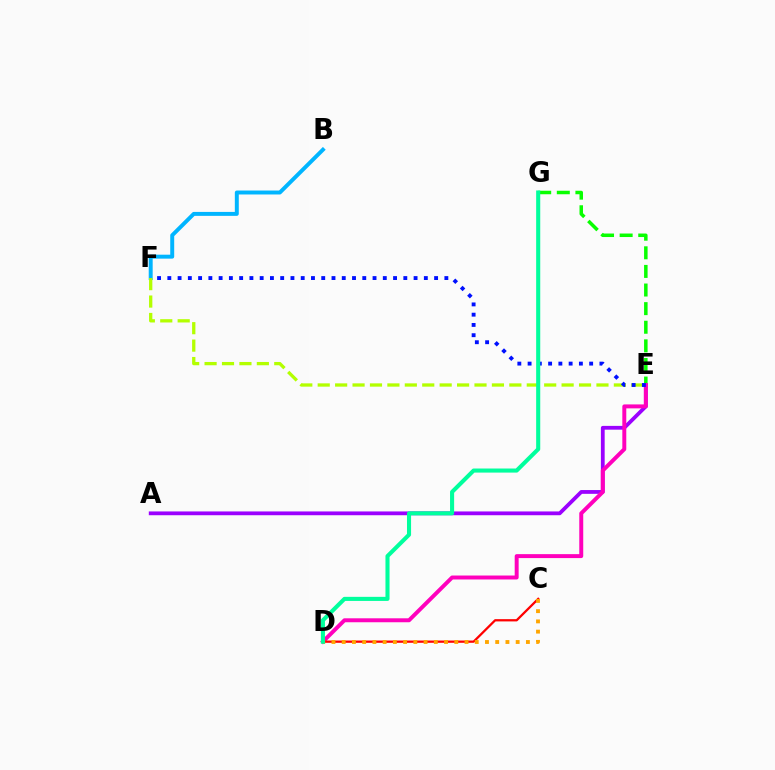{('B', 'F'): [{'color': '#00b5ff', 'line_style': 'solid', 'thickness': 2.84}], ('E', 'F'): [{'color': '#b3ff00', 'line_style': 'dashed', 'thickness': 2.37}, {'color': '#0010ff', 'line_style': 'dotted', 'thickness': 2.79}], ('A', 'E'): [{'color': '#9b00ff', 'line_style': 'solid', 'thickness': 2.73}], ('E', 'G'): [{'color': '#08ff00', 'line_style': 'dashed', 'thickness': 2.53}], ('D', 'E'): [{'color': '#ff00bd', 'line_style': 'solid', 'thickness': 2.85}], ('C', 'D'): [{'color': '#ff0000', 'line_style': 'solid', 'thickness': 1.63}, {'color': '#ffa500', 'line_style': 'dotted', 'thickness': 2.78}], ('D', 'G'): [{'color': '#00ff9d', 'line_style': 'solid', 'thickness': 2.94}]}